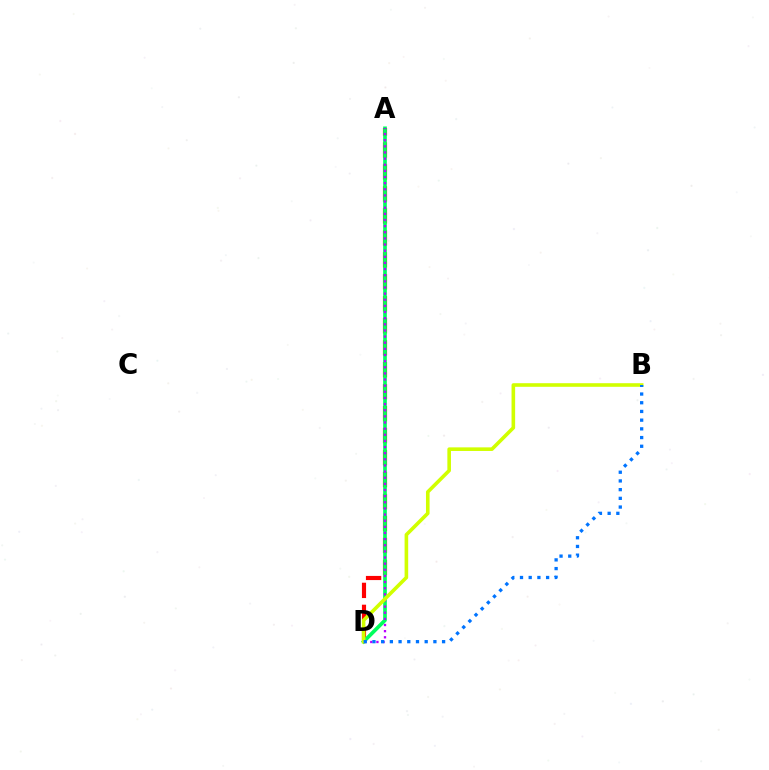{('A', 'D'): [{'color': '#ff0000', 'line_style': 'dashed', 'thickness': 2.98}, {'color': '#00ff5c', 'line_style': 'solid', 'thickness': 2.66}, {'color': '#b900ff', 'line_style': 'dotted', 'thickness': 1.67}], ('B', 'D'): [{'color': '#d1ff00', 'line_style': 'solid', 'thickness': 2.6}, {'color': '#0074ff', 'line_style': 'dotted', 'thickness': 2.37}]}